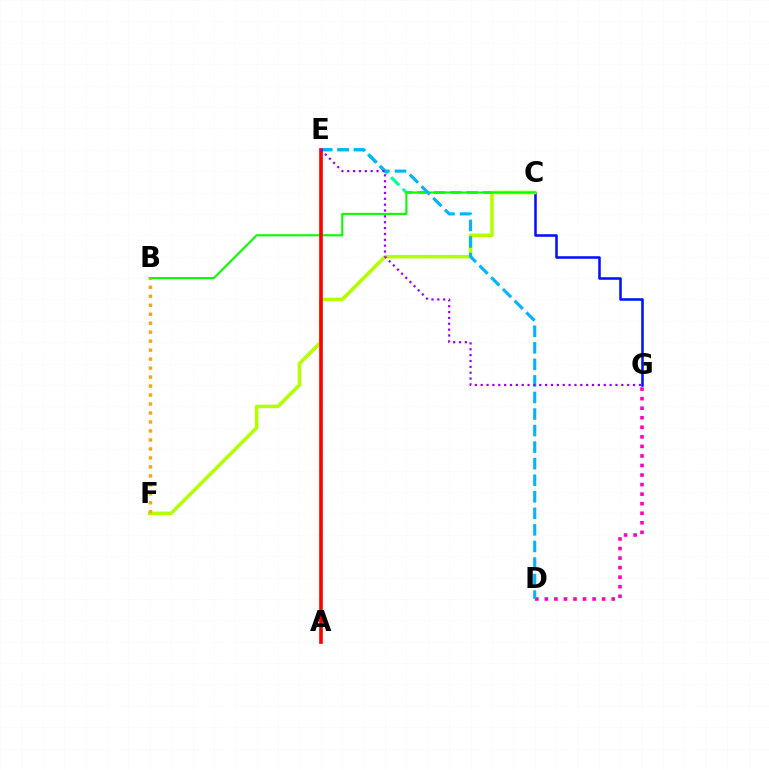{('D', 'G'): [{'color': '#ff00bd', 'line_style': 'dotted', 'thickness': 2.59}], ('C', 'G'): [{'color': '#0010ff', 'line_style': 'solid', 'thickness': 1.83}], ('C', 'E'): [{'color': '#00ff9d', 'line_style': 'dashed', 'thickness': 2.22}], ('C', 'F'): [{'color': '#b3ff00', 'line_style': 'solid', 'thickness': 2.56}], ('B', 'C'): [{'color': '#08ff00', 'line_style': 'solid', 'thickness': 1.51}], ('D', 'E'): [{'color': '#00b5ff', 'line_style': 'dashed', 'thickness': 2.25}], ('A', 'E'): [{'color': '#ff0000', 'line_style': 'solid', 'thickness': 2.62}], ('E', 'G'): [{'color': '#9b00ff', 'line_style': 'dotted', 'thickness': 1.59}], ('B', 'F'): [{'color': '#ffa500', 'line_style': 'dotted', 'thickness': 2.44}]}